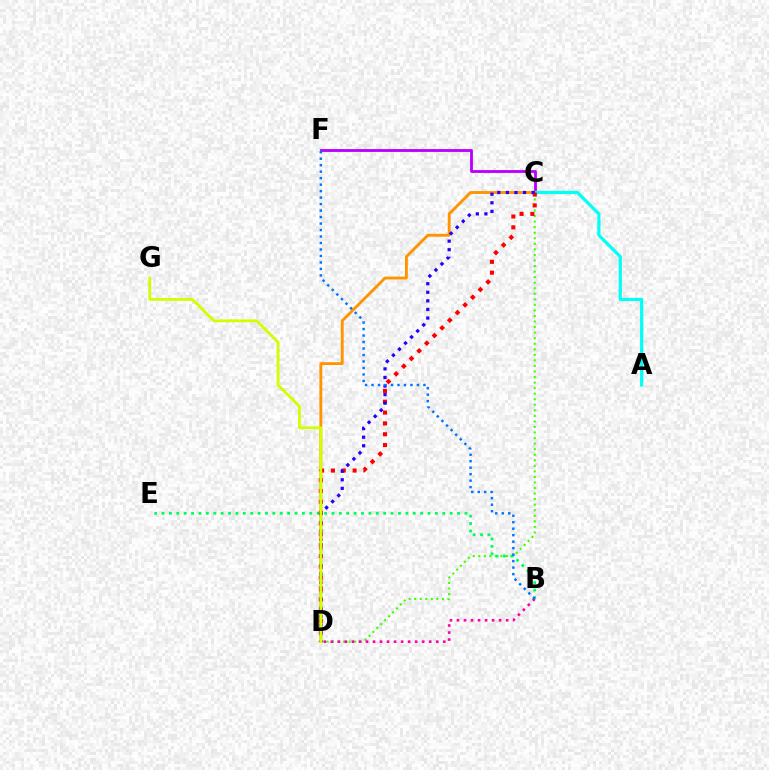{('C', 'F'): [{'color': '#b900ff', 'line_style': 'solid', 'thickness': 2.04}], ('A', 'C'): [{'color': '#00fff6', 'line_style': 'solid', 'thickness': 2.3}], ('C', 'D'): [{'color': '#ff9400', 'line_style': 'solid', 'thickness': 2.07}, {'color': '#3dff00', 'line_style': 'dotted', 'thickness': 1.51}, {'color': '#ff0000', 'line_style': 'dotted', 'thickness': 2.94}, {'color': '#2500ff', 'line_style': 'dotted', 'thickness': 2.33}], ('B', 'E'): [{'color': '#00ff5c', 'line_style': 'dotted', 'thickness': 2.01}], ('B', 'D'): [{'color': '#ff00ac', 'line_style': 'dotted', 'thickness': 1.91}], ('D', 'G'): [{'color': '#d1ff00', 'line_style': 'solid', 'thickness': 2.01}], ('B', 'F'): [{'color': '#0074ff', 'line_style': 'dotted', 'thickness': 1.76}]}